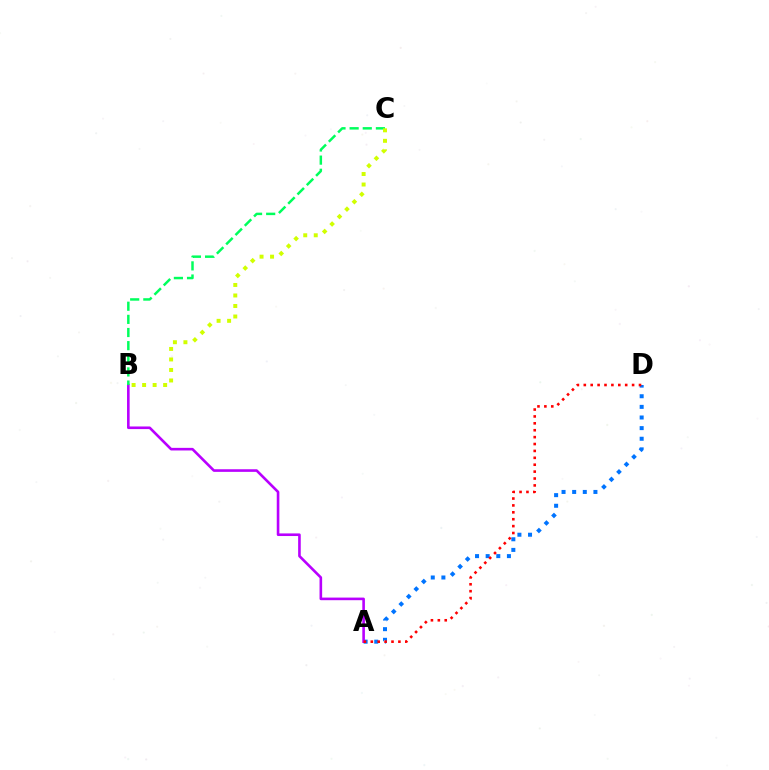{('A', 'D'): [{'color': '#0074ff', 'line_style': 'dotted', 'thickness': 2.89}, {'color': '#ff0000', 'line_style': 'dotted', 'thickness': 1.87}], ('A', 'B'): [{'color': '#b900ff', 'line_style': 'solid', 'thickness': 1.88}], ('B', 'C'): [{'color': '#00ff5c', 'line_style': 'dashed', 'thickness': 1.79}, {'color': '#d1ff00', 'line_style': 'dotted', 'thickness': 2.86}]}